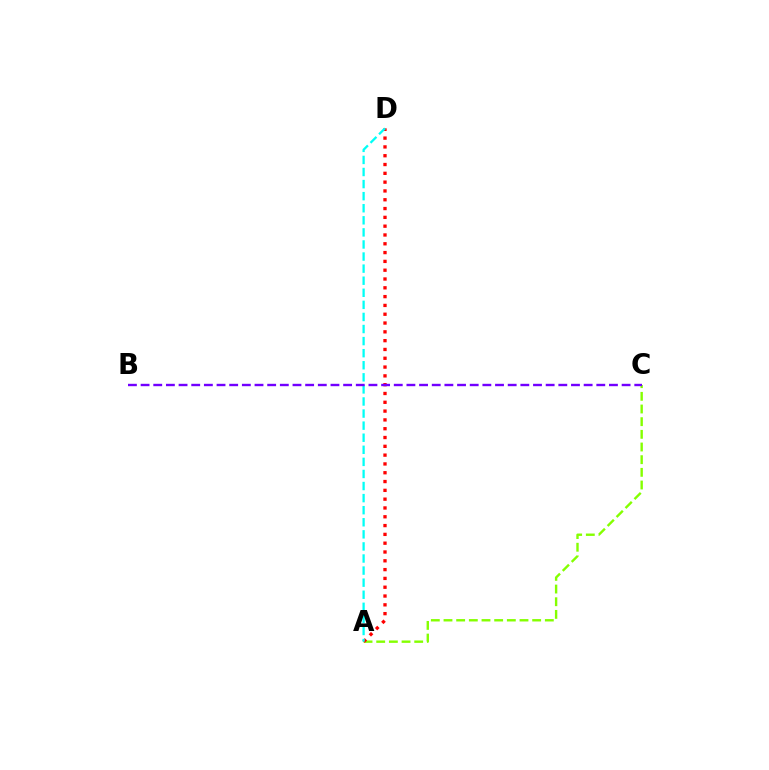{('A', 'C'): [{'color': '#84ff00', 'line_style': 'dashed', 'thickness': 1.72}], ('A', 'D'): [{'color': '#ff0000', 'line_style': 'dotted', 'thickness': 2.39}, {'color': '#00fff6', 'line_style': 'dashed', 'thickness': 1.64}], ('B', 'C'): [{'color': '#7200ff', 'line_style': 'dashed', 'thickness': 1.72}]}